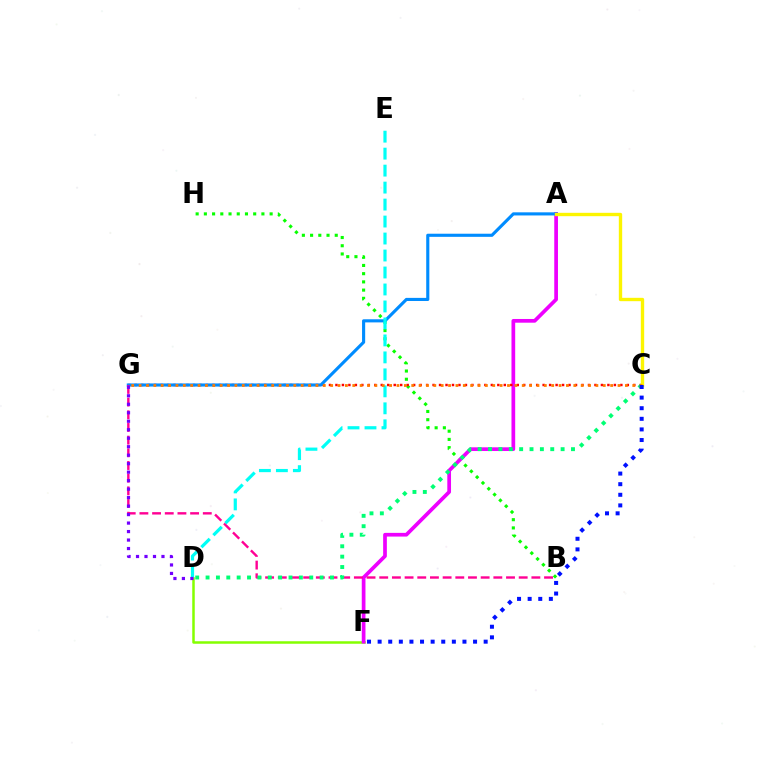{('D', 'F'): [{'color': '#84ff00', 'line_style': 'solid', 'thickness': 1.8}], ('B', 'H'): [{'color': '#08ff00', 'line_style': 'dotted', 'thickness': 2.23}], ('A', 'F'): [{'color': '#ee00ff', 'line_style': 'solid', 'thickness': 2.67}], ('C', 'G'): [{'color': '#ff0000', 'line_style': 'dotted', 'thickness': 1.76}, {'color': '#ff7c00', 'line_style': 'dotted', 'thickness': 2.0}], ('A', 'G'): [{'color': '#008cff', 'line_style': 'solid', 'thickness': 2.25}], ('B', 'G'): [{'color': '#ff0094', 'line_style': 'dashed', 'thickness': 1.72}], ('C', 'D'): [{'color': '#00ff74', 'line_style': 'dotted', 'thickness': 2.82}], ('D', 'E'): [{'color': '#00fff6', 'line_style': 'dashed', 'thickness': 2.31}], ('A', 'C'): [{'color': '#fcf500', 'line_style': 'solid', 'thickness': 2.42}], ('D', 'G'): [{'color': '#7200ff', 'line_style': 'dotted', 'thickness': 2.31}], ('C', 'F'): [{'color': '#0010ff', 'line_style': 'dotted', 'thickness': 2.88}]}